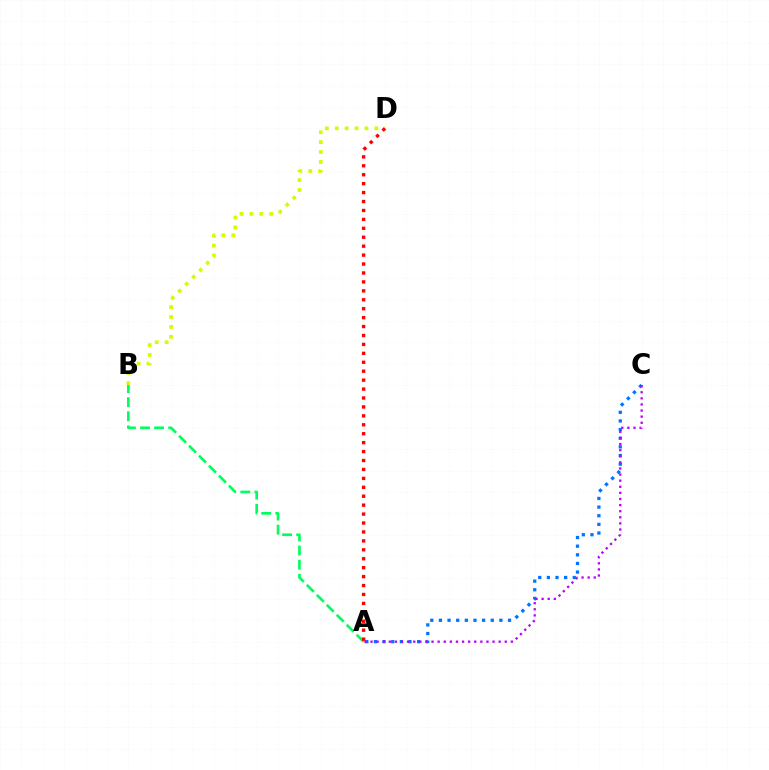{('A', 'B'): [{'color': '#00ff5c', 'line_style': 'dashed', 'thickness': 1.91}], ('B', 'D'): [{'color': '#d1ff00', 'line_style': 'dotted', 'thickness': 2.69}], ('A', 'C'): [{'color': '#0074ff', 'line_style': 'dotted', 'thickness': 2.35}, {'color': '#b900ff', 'line_style': 'dotted', 'thickness': 1.66}], ('A', 'D'): [{'color': '#ff0000', 'line_style': 'dotted', 'thickness': 2.43}]}